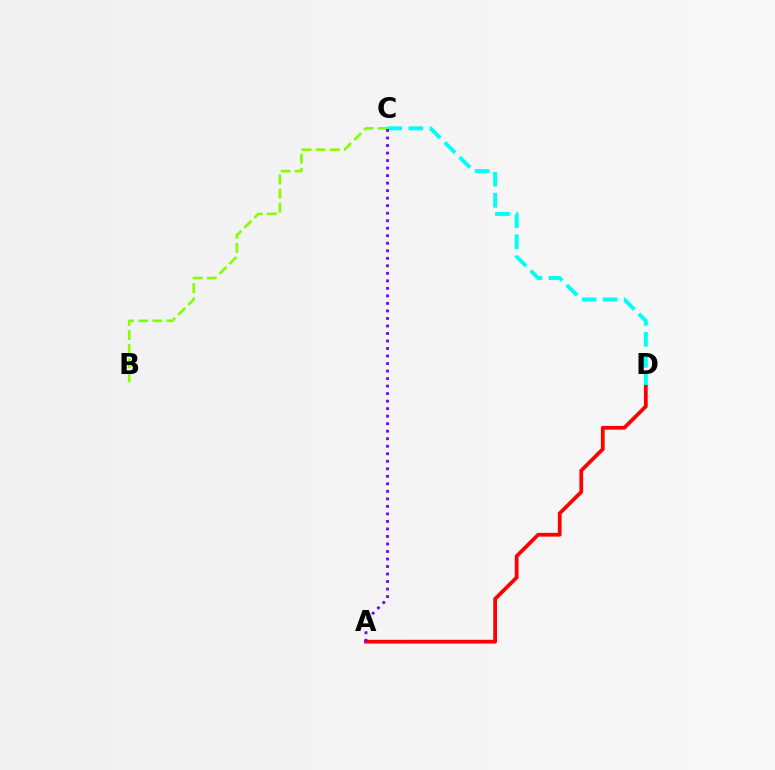{('A', 'D'): [{'color': '#ff0000', 'line_style': 'solid', 'thickness': 2.7}], ('B', 'C'): [{'color': '#84ff00', 'line_style': 'dashed', 'thickness': 1.92}], ('C', 'D'): [{'color': '#00fff6', 'line_style': 'dashed', 'thickness': 2.85}], ('A', 'C'): [{'color': '#7200ff', 'line_style': 'dotted', 'thickness': 2.04}]}